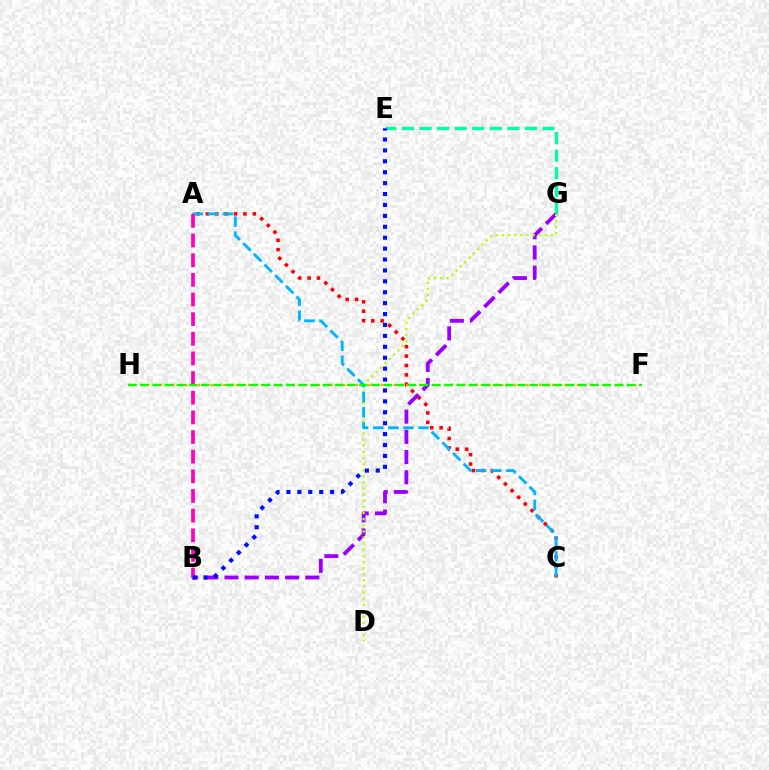{('E', 'G'): [{'color': '#00ff9d', 'line_style': 'dashed', 'thickness': 2.39}], ('A', 'C'): [{'color': '#ff0000', 'line_style': 'dotted', 'thickness': 2.55}, {'color': '#00b5ff', 'line_style': 'dashed', 'thickness': 2.05}], ('F', 'H'): [{'color': '#ffa500', 'line_style': 'dotted', 'thickness': 1.72}, {'color': '#08ff00', 'line_style': 'dashed', 'thickness': 1.65}], ('B', 'G'): [{'color': '#9b00ff', 'line_style': 'dashed', 'thickness': 2.74}], ('D', 'G'): [{'color': '#b3ff00', 'line_style': 'dotted', 'thickness': 1.66}], ('A', 'B'): [{'color': '#ff00bd', 'line_style': 'dashed', 'thickness': 2.67}], ('B', 'E'): [{'color': '#0010ff', 'line_style': 'dotted', 'thickness': 2.96}]}